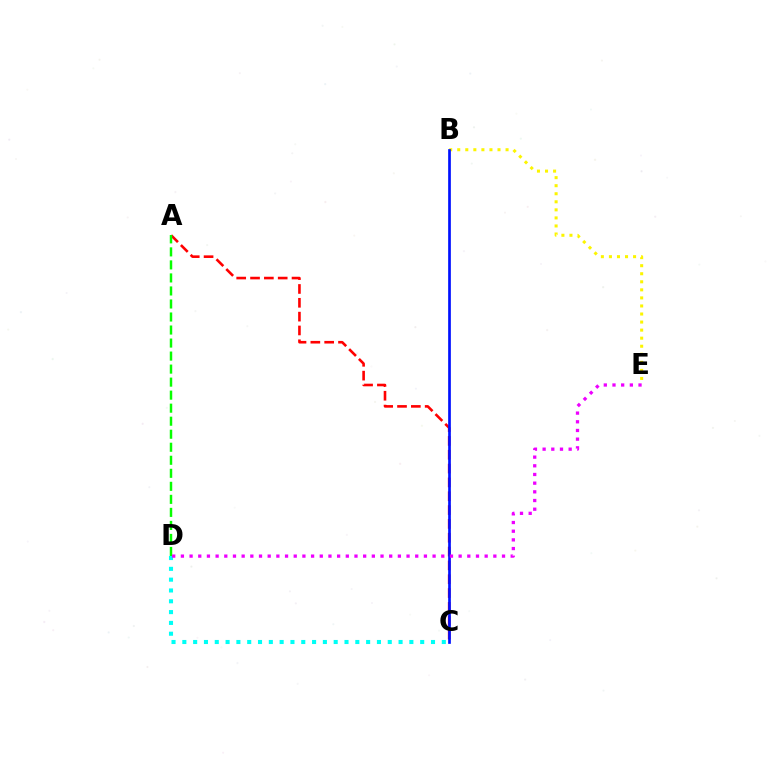{('A', 'C'): [{'color': '#ff0000', 'line_style': 'dashed', 'thickness': 1.88}], ('C', 'D'): [{'color': '#00fff6', 'line_style': 'dotted', 'thickness': 2.94}], ('B', 'E'): [{'color': '#fcf500', 'line_style': 'dotted', 'thickness': 2.19}], ('B', 'C'): [{'color': '#0010ff', 'line_style': 'solid', 'thickness': 1.94}], ('A', 'D'): [{'color': '#08ff00', 'line_style': 'dashed', 'thickness': 1.77}], ('D', 'E'): [{'color': '#ee00ff', 'line_style': 'dotted', 'thickness': 2.36}]}